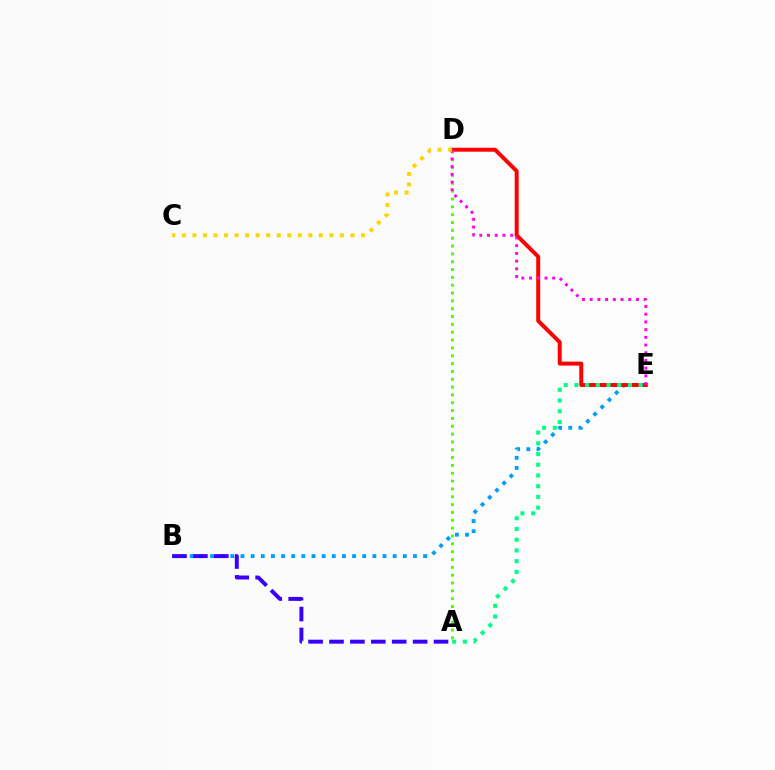{('B', 'E'): [{'color': '#009eff', 'line_style': 'dotted', 'thickness': 2.76}], ('D', 'E'): [{'color': '#ff0000', 'line_style': 'solid', 'thickness': 2.85}, {'color': '#ff00ed', 'line_style': 'dotted', 'thickness': 2.1}], ('A', 'D'): [{'color': '#4fff00', 'line_style': 'dotted', 'thickness': 2.13}], ('A', 'E'): [{'color': '#00ff86', 'line_style': 'dotted', 'thickness': 2.91}], ('C', 'D'): [{'color': '#ffd500', 'line_style': 'dotted', 'thickness': 2.86}], ('A', 'B'): [{'color': '#3700ff', 'line_style': 'dashed', 'thickness': 2.84}]}